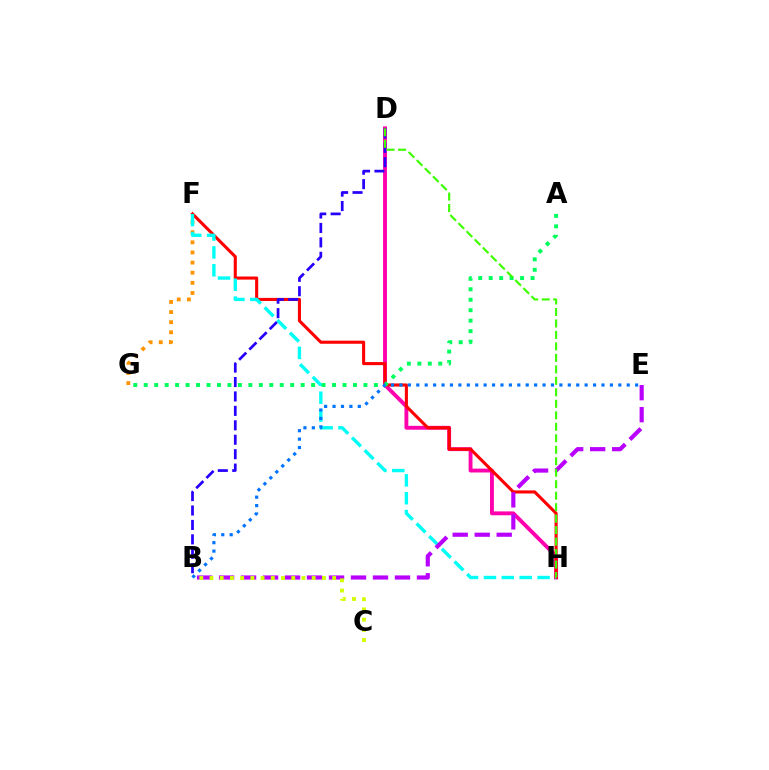{('F', 'G'): [{'color': '#ff9400', 'line_style': 'dotted', 'thickness': 2.75}], ('D', 'H'): [{'color': '#ff00ac', 'line_style': 'solid', 'thickness': 2.79}, {'color': '#3dff00', 'line_style': 'dashed', 'thickness': 1.56}], ('F', 'H'): [{'color': '#ff0000', 'line_style': 'solid', 'thickness': 2.22}, {'color': '#00fff6', 'line_style': 'dashed', 'thickness': 2.43}], ('B', 'D'): [{'color': '#2500ff', 'line_style': 'dashed', 'thickness': 1.96}], ('A', 'G'): [{'color': '#00ff5c', 'line_style': 'dotted', 'thickness': 2.84}], ('B', 'E'): [{'color': '#b900ff', 'line_style': 'dashed', 'thickness': 2.99}, {'color': '#0074ff', 'line_style': 'dotted', 'thickness': 2.29}], ('B', 'C'): [{'color': '#d1ff00', 'line_style': 'dotted', 'thickness': 2.78}]}